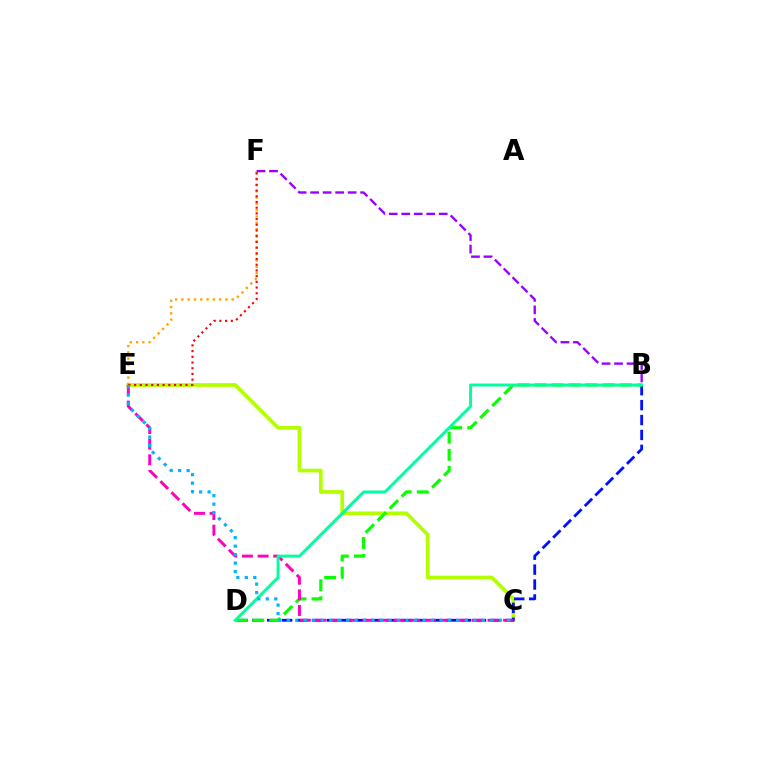{('C', 'E'): [{'color': '#b3ff00', 'line_style': 'solid', 'thickness': 2.68}, {'color': '#ff00bd', 'line_style': 'dashed', 'thickness': 2.12}, {'color': '#00b5ff', 'line_style': 'dotted', 'thickness': 2.3}], ('E', 'F'): [{'color': '#ffa500', 'line_style': 'dotted', 'thickness': 1.71}, {'color': '#ff0000', 'line_style': 'dotted', 'thickness': 1.55}], ('B', 'F'): [{'color': '#9b00ff', 'line_style': 'dashed', 'thickness': 1.7}], ('B', 'D'): [{'color': '#0010ff', 'line_style': 'dashed', 'thickness': 2.03}, {'color': '#08ff00', 'line_style': 'dashed', 'thickness': 2.31}, {'color': '#00ff9d', 'line_style': 'solid', 'thickness': 2.12}]}